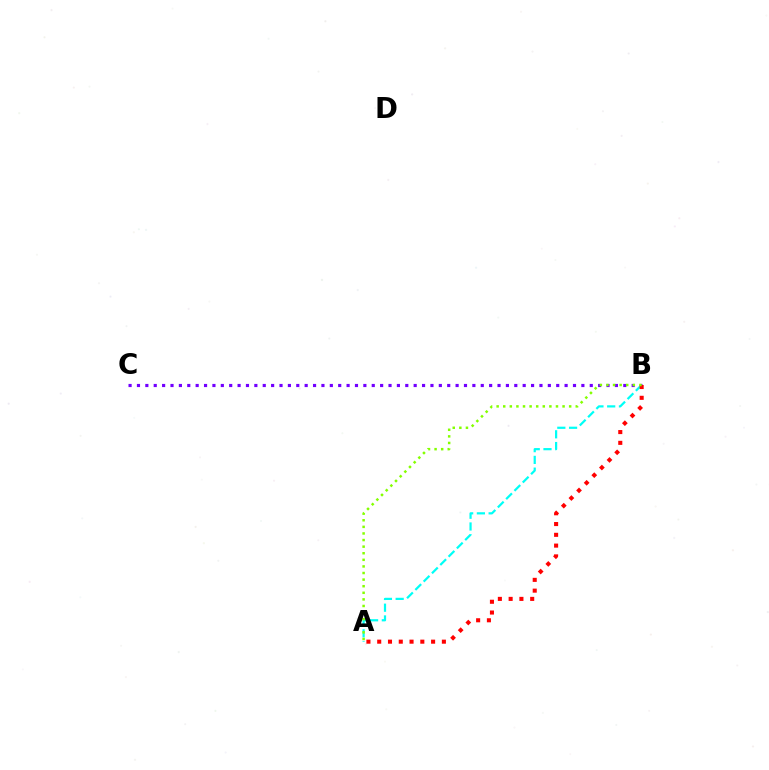{('B', 'C'): [{'color': '#7200ff', 'line_style': 'dotted', 'thickness': 2.28}], ('A', 'B'): [{'color': '#00fff6', 'line_style': 'dashed', 'thickness': 1.6}, {'color': '#ff0000', 'line_style': 'dotted', 'thickness': 2.93}, {'color': '#84ff00', 'line_style': 'dotted', 'thickness': 1.79}]}